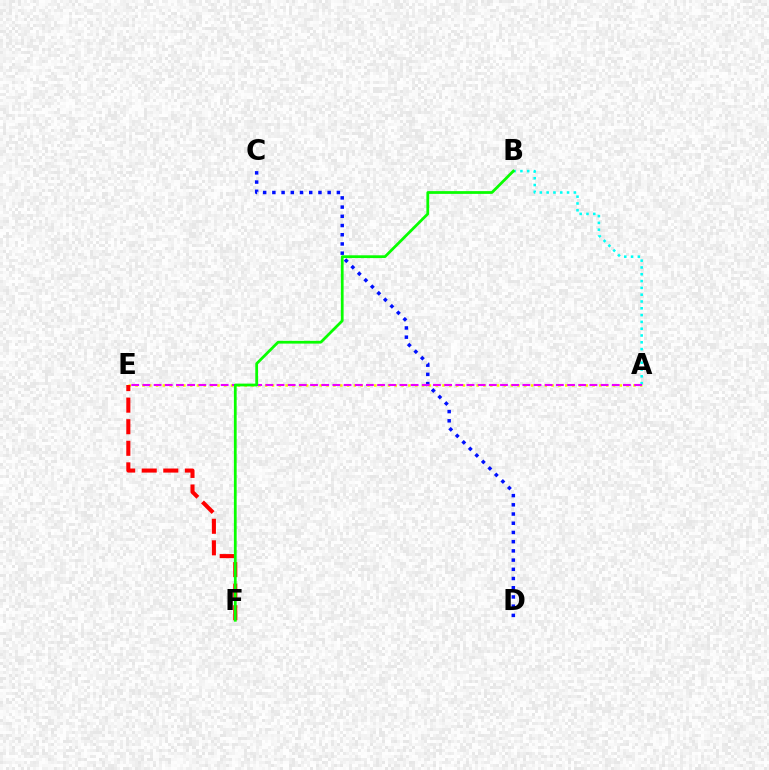{('A', 'E'): [{'color': '#fcf500', 'line_style': 'dotted', 'thickness': 1.85}, {'color': '#ee00ff', 'line_style': 'dashed', 'thickness': 1.52}], ('E', 'F'): [{'color': '#ff0000', 'line_style': 'dashed', 'thickness': 2.93}], ('C', 'D'): [{'color': '#0010ff', 'line_style': 'dotted', 'thickness': 2.5}], ('A', 'B'): [{'color': '#00fff6', 'line_style': 'dotted', 'thickness': 1.85}], ('B', 'F'): [{'color': '#08ff00', 'line_style': 'solid', 'thickness': 1.99}]}